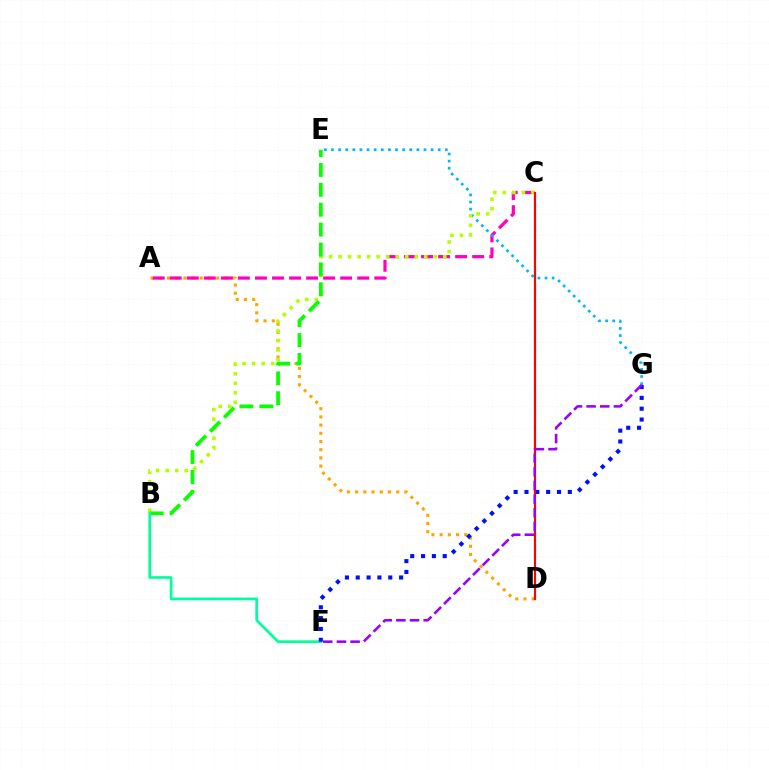{('A', 'D'): [{'color': '#ffa500', 'line_style': 'dotted', 'thickness': 2.23}], ('A', 'C'): [{'color': '#ff00bd', 'line_style': 'dashed', 'thickness': 2.32}], ('E', 'G'): [{'color': '#00b5ff', 'line_style': 'dotted', 'thickness': 1.93}], ('B', 'C'): [{'color': '#b3ff00', 'line_style': 'dotted', 'thickness': 2.59}], ('B', 'E'): [{'color': '#08ff00', 'line_style': 'dashed', 'thickness': 2.7}], ('B', 'F'): [{'color': '#00ff9d', 'line_style': 'solid', 'thickness': 1.93}], ('F', 'G'): [{'color': '#0010ff', 'line_style': 'dotted', 'thickness': 2.94}, {'color': '#9b00ff', 'line_style': 'dashed', 'thickness': 1.86}], ('C', 'D'): [{'color': '#ff0000', 'line_style': 'solid', 'thickness': 1.55}]}